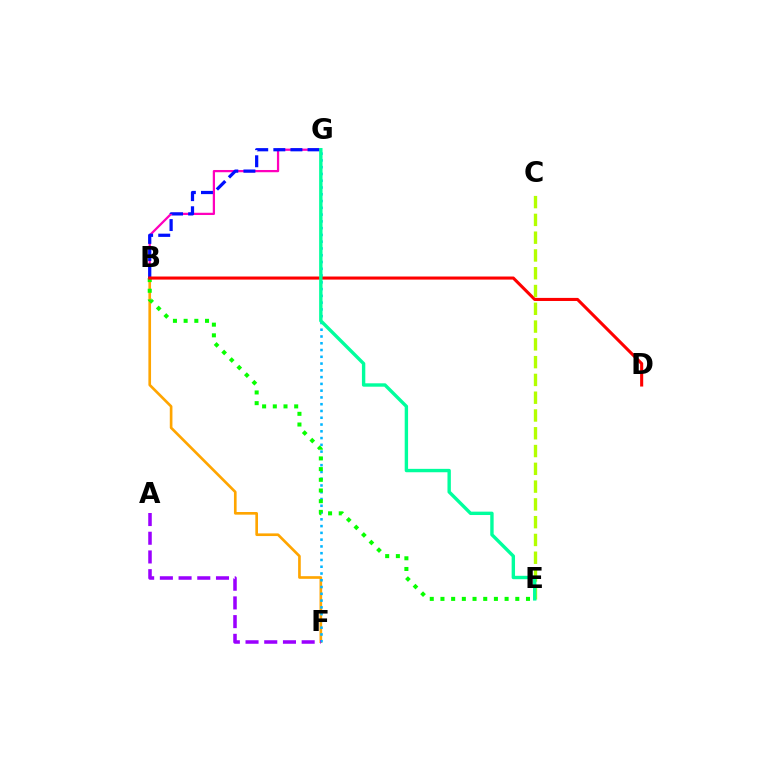{('B', 'F'): [{'color': '#ffa500', 'line_style': 'solid', 'thickness': 1.92}], ('B', 'G'): [{'color': '#ff00bd', 'line_style': 'solid', 'thickness': 1.62}, {'color': '#0010ff', 'line_style': 'dashed', 'thickness': 2.32}], ('F', 'G'): [{'color': '#00b5ff', 'line_style': 'dotted', 'thickness': 1.84}], ('B', 'E'): [{'color': '#08ff00', 'line_style': 'dotted', 'thickness': 2.9}], ('A', 'F'): [{'color': '#9b00ff', 'line_style': 'dashed', 'thickness': 2.54}], ('B', 'D'): [{'color': '#ff0000', 'line_style': 'solid', 'thickness': 2.21}], ('C', 'E'): [{'color': '#b3ff00', 'line_style': 'dashed', 'thickness': 2.42}], ('E', 'G'): [{'color': '#00ff9d', 'line_style': 'solid', 'thickness': 2.44}]}